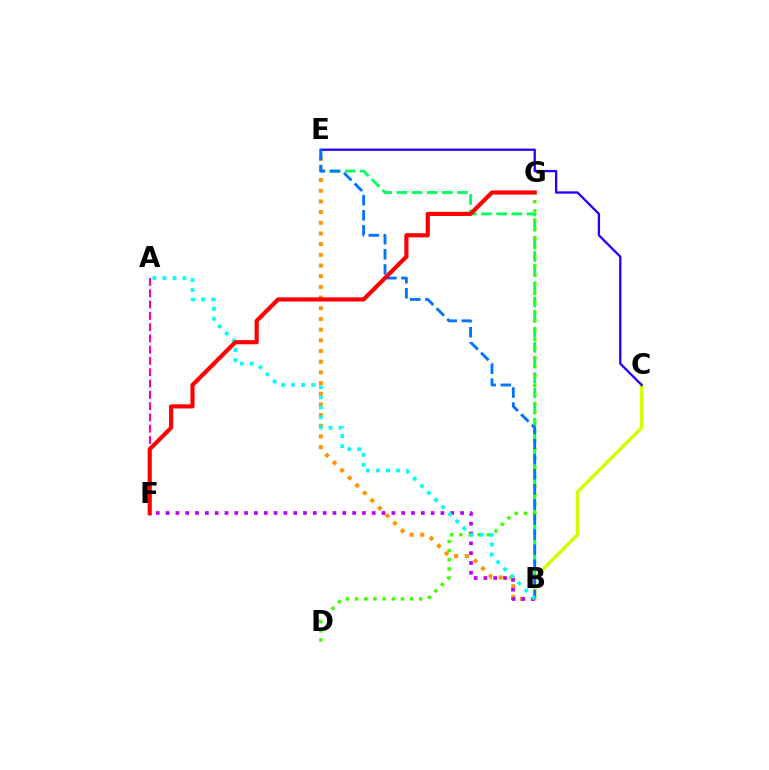{('B', 'E'): [{'color': '#00ff5c', 'line_style': 'dashed', 'thickness': 2.06}, {'color': '#ff9400', 'line_style': 'dotted', 'thickness': 2.9}, {'color': '#0074ff', 'line_style': 'dashed', 'thickness': 2.05}], ('B', 'C'): [{'color': '#d1ff00', 'line_style': 'solid', 'thickness': 2.47}], ('C', 'E'): [{'color': '#2500ff', 'line_style': 'solid', 'thickness': 1.66}], ('B', 'F'): [{'color': '#b900ff', 'line_style': 'dotted', 'thickness': 2.67}], ('D', 'G'): [{'color': '#3dff00', 'line_style': 'dotted', 'thickness': 2.49}], ('A', 'F'): [{'color': '#ff00ac', 'line_style': 'dashed', 'thickness': 1.53}], ('A', 'B'): [{'color': '#00fff6', 'line_style': 'dotted', 'thickness': 2.72}], ('F', 'G'): [{'color': '#ff0000', 'line_style': 'solid', 'thickness': 2.99}]}